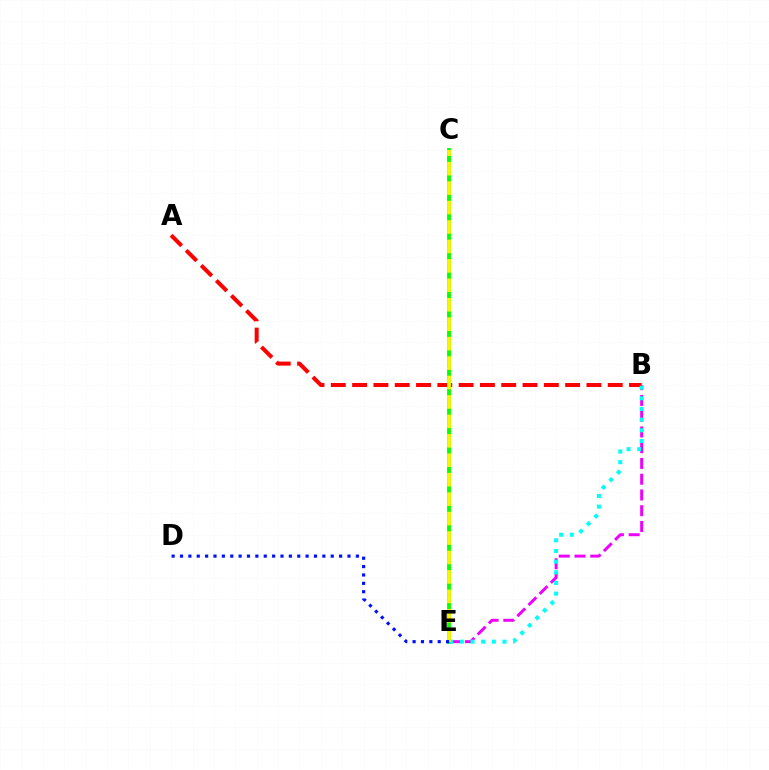{('B', 'E'): [{'color': '#ee00ff', 'line_style': 'dashed', 'thickness': 2.14}, {'color': '#00fff6', 'line_style': 'dotted', 'thickness': 2.9}], ('A', 'B'): [{'color': '#ff0000', 'line_style': 'dashed', 'thickness': 2.89}], ('C', 'E'): [{'color': '#08ff00', 'line_style': 'solid', 'thickness': 2.77}, {'color': '#fcf500', 'line_style': 'dashed', 'thickness': 2.64}], ('D', 'E'): [{'color': '#0010ff', 'line_style': 'dotted', 'thickness': 2.28}]}